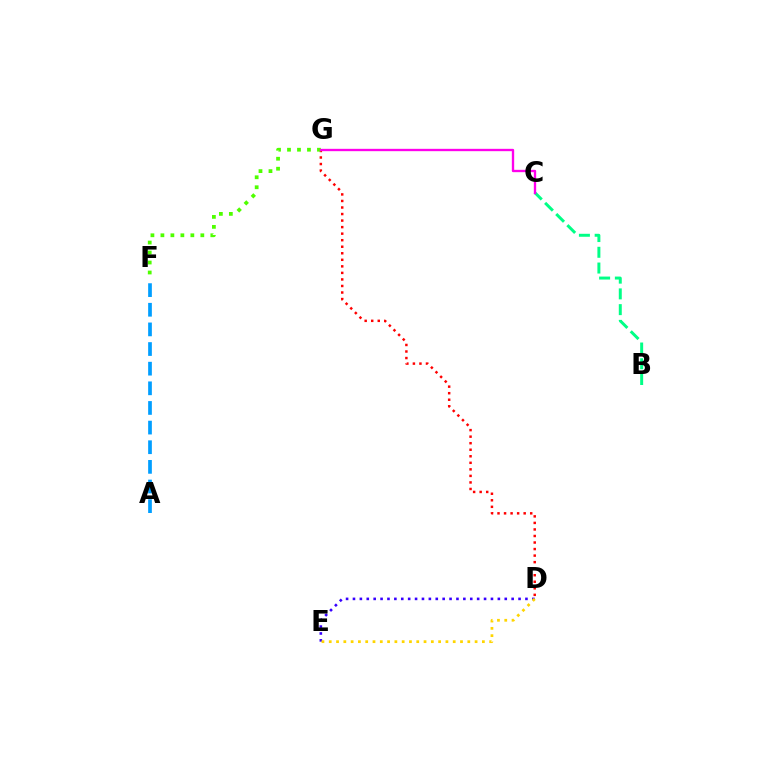{('D', 'E'): [{'color': '#3700ff', 'line_style': 'dotted', 'thickness': 1.87}, {'color': '#ffd500', 'line_style': 'dotted', 'thickness': 1.98}], ('D', 'G'): [{'color': '#ff0000', 'line_style': 'dotted', 'thickness': 1.78}], ('A', 'F'): [{'color': '#009eff', 'line_style': 'dashed', 'thickness': 2.67}], ('B', 'C'): [{'color': '#00ff86', 'line_style': 'dashed', 'thickness': 2.14}], ('F', 'G'): [{'color': '#4fff00', 'line_style': 'dotted', 'thickness': 2.71}], ('C', 'G'): [{'color': '#ff00ed', 'line_style': 'solid', 'thickness': 1.69}]}